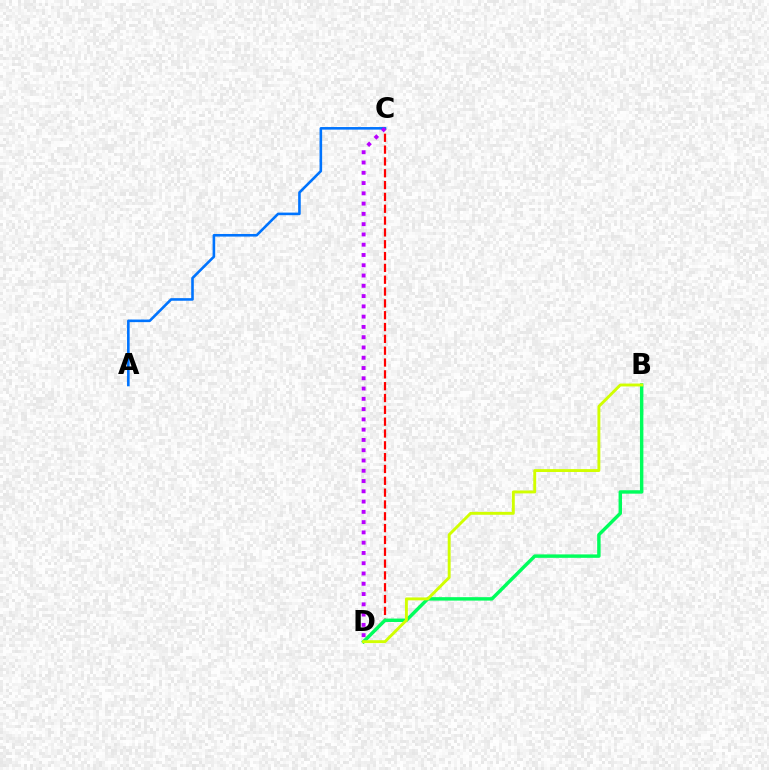{('C', 'D'): [{'color': '#ff0000', 'line_style': 'dashed', 'thickness': 1.61}, {'color': '#b900ff', 'line_style': 'dotted', 'thickness': 2.79}], ('A', 'C'): [{'color': '#0074ff', 'line_style': 'solid', 'thickness': 1.87}], ('B', 'D'): [{'color': '#00ff5c', 'line_style': 'solid', 'thickness': 2.47}, {'color': '#d1ff00', 'line_style': 'solid', 'thickness': 2.09}]}